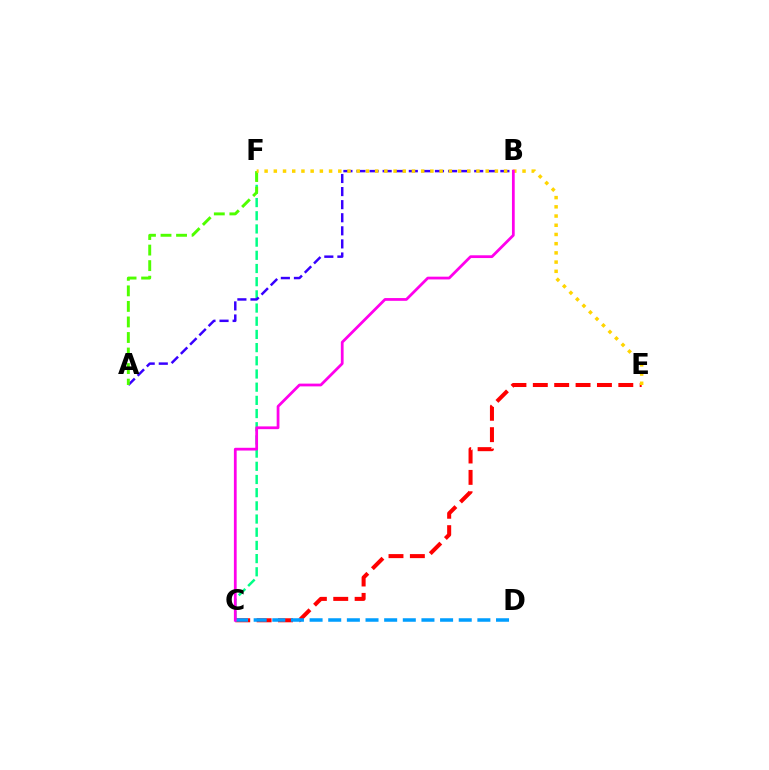{('C', 'F'): [{'color': '#00ff86', 'line_style': 'dashed', 'thickness': 1.79}], ('A', 'B'): [{'color': '#3700ff', 'line_style': 'dashed', 'thickness': 1.78}], ('C', 'E'): [{'color': '#ff0000', 'line_style': 'dashed', 'thickness': 2.9}], ('A', 'F'): [{'color': '#4fff00', 'line_style': 'dashed', 'thickness': 2.11}], ('E', 'F'): [{'color': '#ffd500', 'line_style': 'dotted', 'thickness': 2.5}], ('C', 'D'): [{'color': '#009eff', 'line_style': 'dashed', 'thickness': 2.53}], ('B', 'C'): [{'color': '#ff00ed', 'line_style': 'solid', 'thickness': 1.99}]}